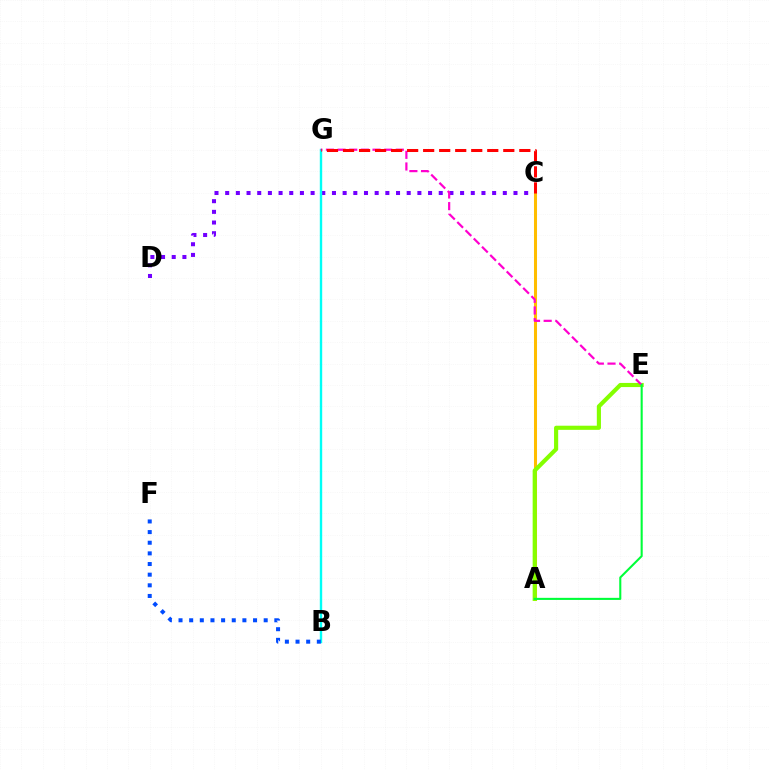{('C', 'D'): [{'color': '#7200ff', 'line_style': 'dotted', 'thickness': 2.9}], ('B', 'G'): [{'color': '#00fff6', 'line_style': 'solid', 'thickness': 1.72}], ('A', 'C'): [{'color': '#ffbd00', 'line_style': 'solid', 'thickness': 2.18}], ('A', 'E'): [{'color': '#84ff00', 'line_style': 'solid', 'thickness': 2.98}, {'color': '#00ff39', 'line_style': 'solid', 'thickness': 1.5}], ('E', 'G'): [{'color': '#ff00cf', 'line_style': 'dashed', 'thickness': 1.58}], ('C', 'G'): [{'color': '#ff0000', 'line_style': 'dashed', 'thickness': 2.18}], ('B', 'F'): [{'color': '#004bff', 'line_style': 'dotted', 'thickness': 2.89}]}